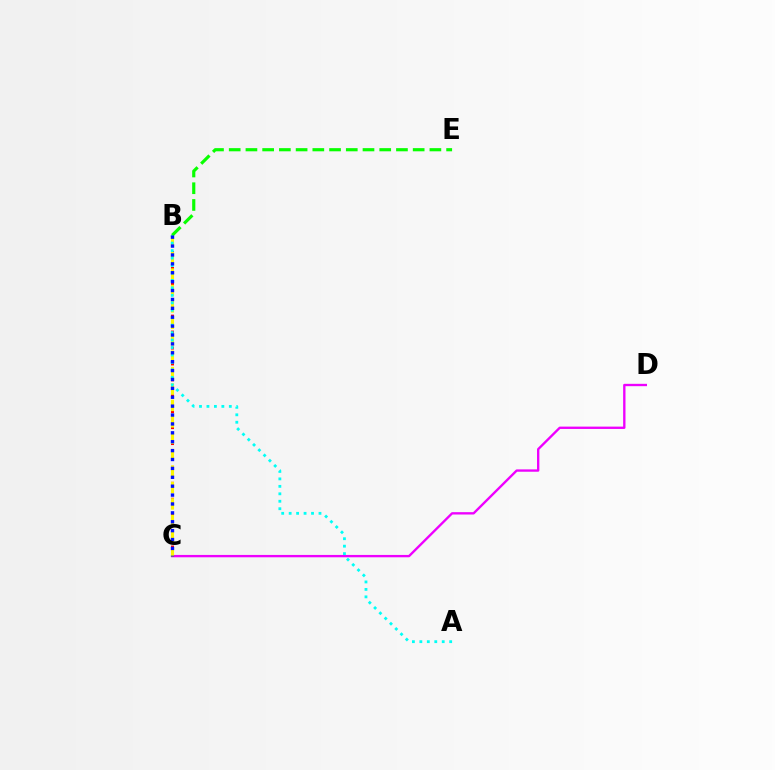{('C', 'D'): [{'color': '#ee00ff', 'line_style': 'solid', 'thickness': 1.69}], ('B', 'C'): [{'color': '#ff0000', 'line_style': 'dotted', 'thickness': 2.16}, {'color': '#fcf500', 'line_style': 'dashed', 'thickness': 2.23}, {'color': '#0010ff', 'line_style': 'dotted', 'thickness': 2.42}], ('A', 'B'): [{'color': '#00fff6', 'line_style': 'dotted', 'thickness': 2.03}], ('B', 'E'): [{'color': '#08ff00', 'line_style': 'dashed', 'thickness': 2.27}]}